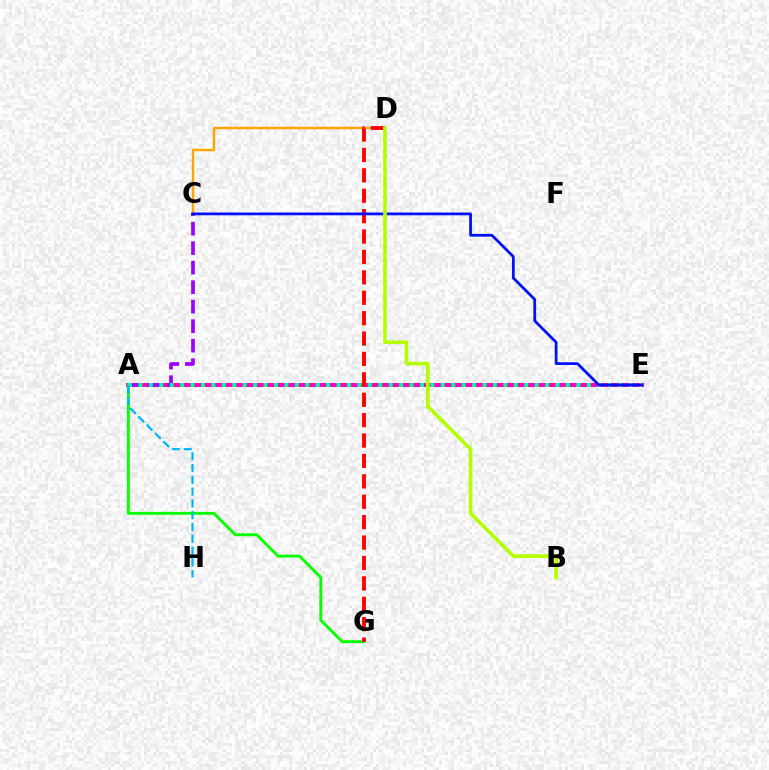{('A', 'E'): [{'color': '#ff00bd', 'line_style': 'solid', 'thickness': 2.89}, {'color': '#00ff9d', 'line_style': 'dotted', 'thickness': 2.83}], ('A', 'C'): [{'color': '#9b00ff', 'line_style': 'dashed', 'thickness': 2.65}], ('C', 'D'): [{'color': '#ffa500', 'line_style': 'solid', 'thickness': 1.76}], ('A', 'G'): [{'color': '#08ff00', 'line_style': 'solid', 'thickness': 2.1}], ('D', 'G'): [{'color': '#ff0000', 'line_style': 'dashed', 'thickness': 2.77}], ('C', 'E'): [{'color': '#0010ff', 'line_style': 'solid', 'thickness': 1.99}], ('A', 'H'): [{'color': '#00b5ff', 'line_style': 'dashed', 'thickness': 1.6}], ('B', 'D'): [{'color': '#b3ff00', 'line_style': 'solid', 'thickness': 2.62}]}